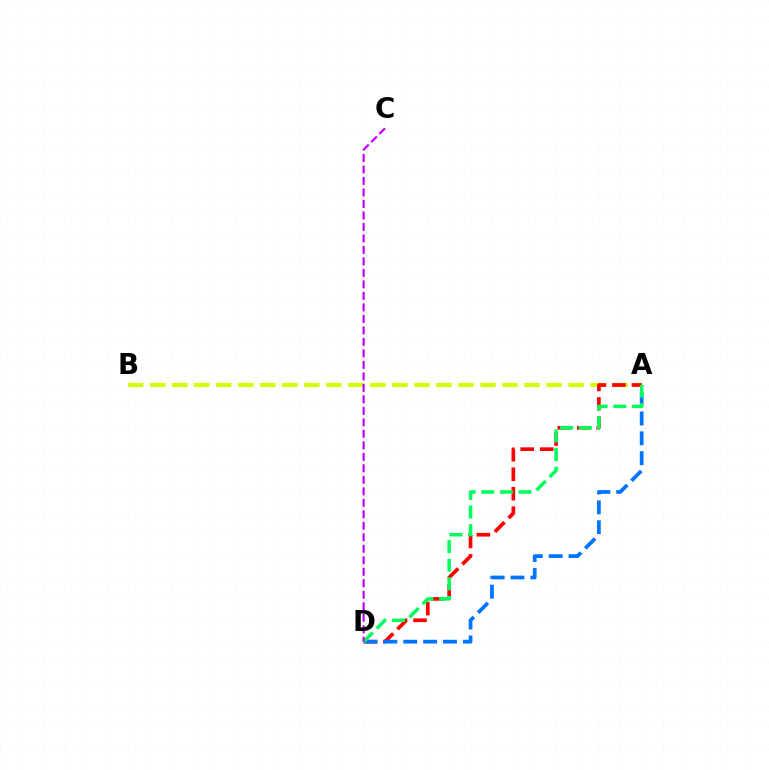{('A', 'B'): [{'color': '#d1ff00', 'line_style': 'dashed', 'thickness': 2.99}], ('A', 'D'): [{'color': '#ff0000', 'line_style': 'dashed', 'thickness': 2.65}, {'color': '#0074ff', 'line_style': 'dashed', 'thickness': 2.7}, {'color': '#00ff5c', 'line_style': 'dashed', 'thickness': 2.53}], ('C', 'D'): [{'color': '#b900ff', 'line_style': 'dashed', 'thickness': 1.56}]}